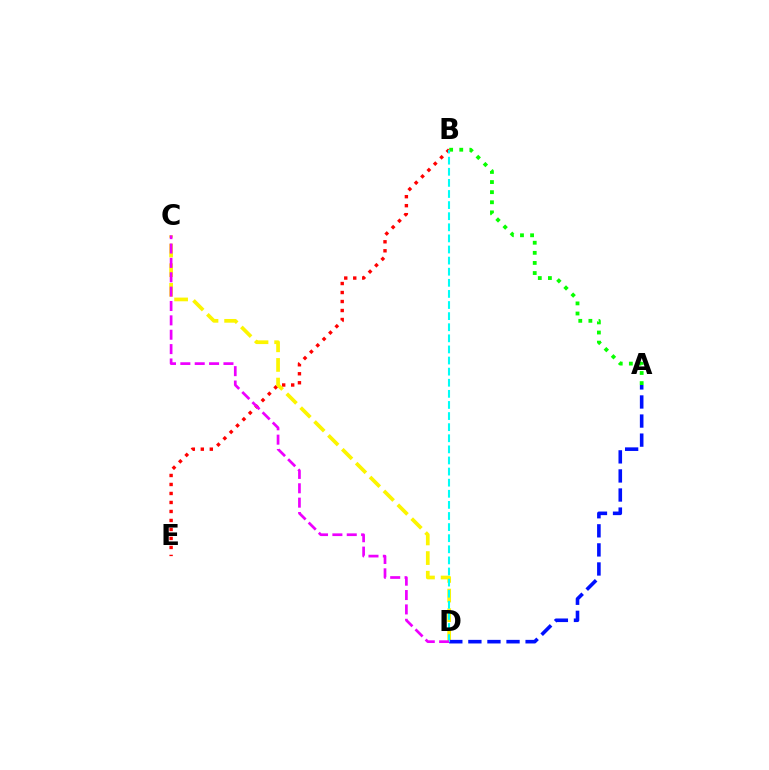{('B', 'E'): [{'color': '#ff0000', 'line_style': 'dotted', 'thickness': 2.44}], ('C', 'D'): [{'color': '#fcf500', 'line_style': 'dashed', 'thickness': 2.67}, {'color': '#ee00ff', 'line_style': 'dashed', 'thickness': 1.95}], ('A', 'D'): [{'color': '#0010ff', 'line_style': 'dashed', 'thickness': 2.59}], ('A', 'B'): [{'color': '#08ff00', 'line_style': 'dotted', 'thickness': 2.74}], ('B', 'D'): [{'color': '#00fff6', 'line_style': 'dashed', 'thickness': 1.51}]}